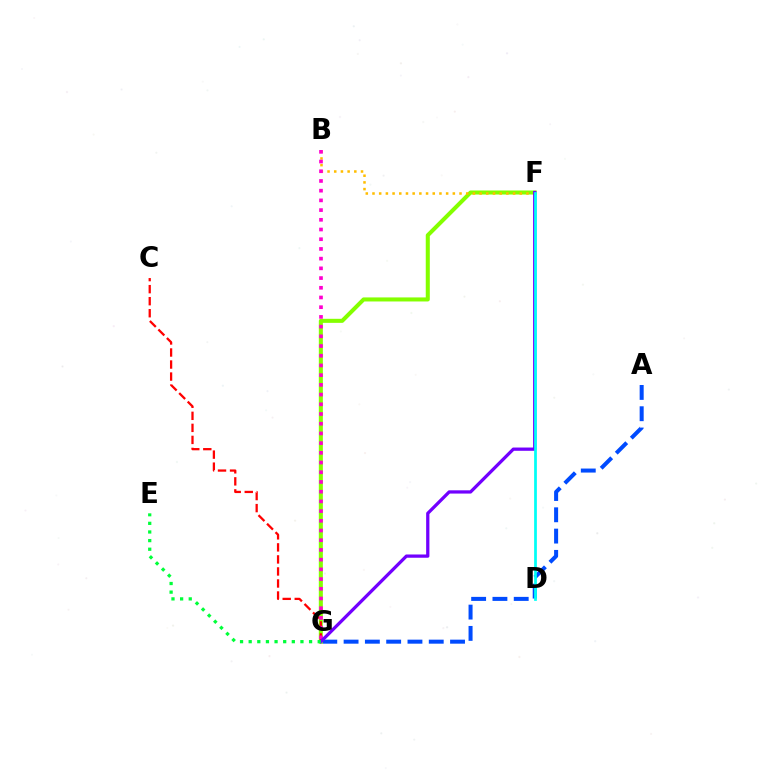{('A', 'G'): [{'color': '#004bff', 'line_style': 'dashed', 'thickness': 2.89}], ('F', 'G'): [{'color': '#84ff00', 'line_style': 'solid', 'thickness': 2.91}, {'color': '#7200ff', 'line_style': 'solid', 'thickness': 2.35}], ('B', 'F'): [{'color': '#ffbd00', 'line_style': 'dotted', 'thickness': 1.82}], ('C', 'G'): [{'color': '#ff0000', 'line_style': 'dashed', 'thickness': 1.63}], ('B', 'G'): [{'color': '#ff00cf', 'line_style': 'dotted', 'thickness': 2.64}], ('D', 'F'): [{'color': '#00fff6', 'line_style': 'solid', 'thickness': 1.97}], ('E', 'G'): [{'color': '#00ff39', 'line_style': 'dotted', 'thickness': 2.34}]}